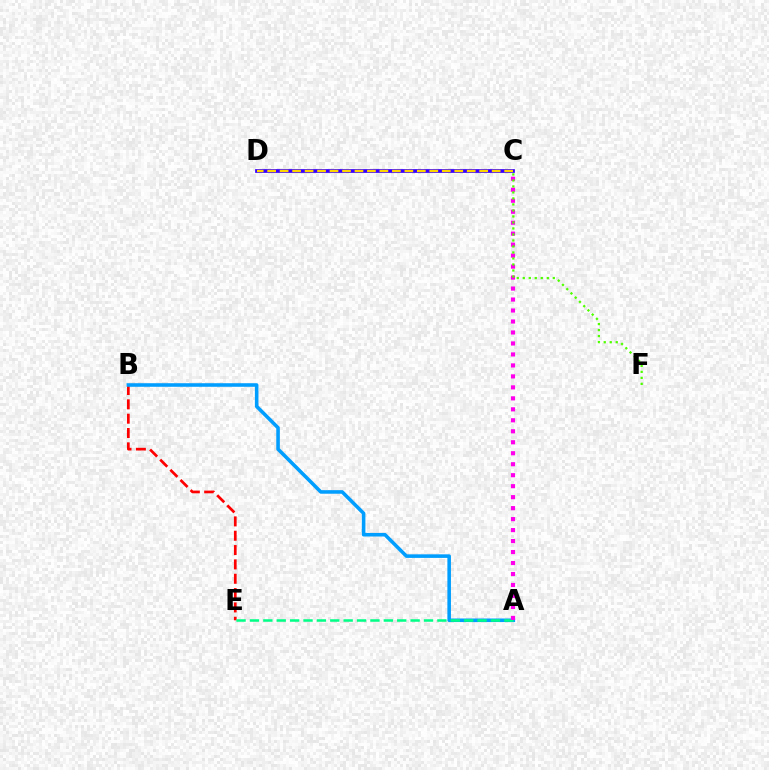{('C', 'D'): [{'color': '#3700ff', 'line_style': 'solid', 'thickness': 2.7}, {'color': '#ffd500', 'line_style': 'dashed', 'thickness': 1.69}], ('B', 'E'): [{'color': '#ff0000', 'line_style': 'dashed', 'thickness': 1.95}], ('A', 'B'): [{'color': '#009eff', 'line_style': 'solid', 'thickness': 2.57}], ('A', 'E'): [{'color': '#00ff86', 'line_style': 'dashed', 'thickness': 1.82}], ('A', 'C'): [{'color': '#ff00ed', 'line_style': 'dotted', 'thickness': 2.98}], ('C', 'F'): [{'color': '#4fff00', 'line_style': 'dotted', 'thickness': 1.63}]}